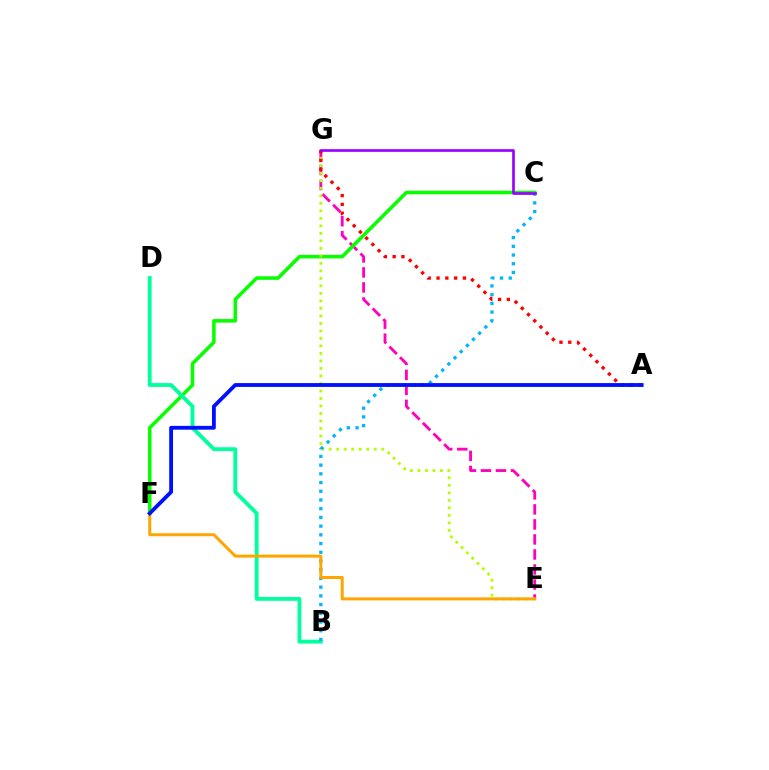{('E', 'G'): [{'color': '#ff00bd', 'line_style': 'dashed', 'thickness': 2.04}, {'color': '#b3ff00', 'line_style': 'dotted', 'thickness': 2.04}], ('C', 'F'): [{'color': '#08ff00', 'line_style': 'solid', 'thickness': 2.55}], ('B', 'D'): [{'color': '#00ff9d', 'line_style': 'solid', 'thickness': 2.76}], ('B', 'C'): [{'color': '#00b5ff', 'line_style': 'dotted', 'thickness': 2.37}], ('E', 'F'): [{'color': '#ffa500', 'line_style': 'solid', 'thickness': 2.16}], ('A', 'G'): [{'color': '#ff0000', 'line_style': 'dotted', 'thickness': 2.39}], ('A', 'F'): [{'color': '#0010ff', 'line_style': 'solid', 'thickness': 2.75}], ('C', 'G'): [{'color': '#9b00ff', 'line_style': 'solid', 'thickness': 1.92}]}